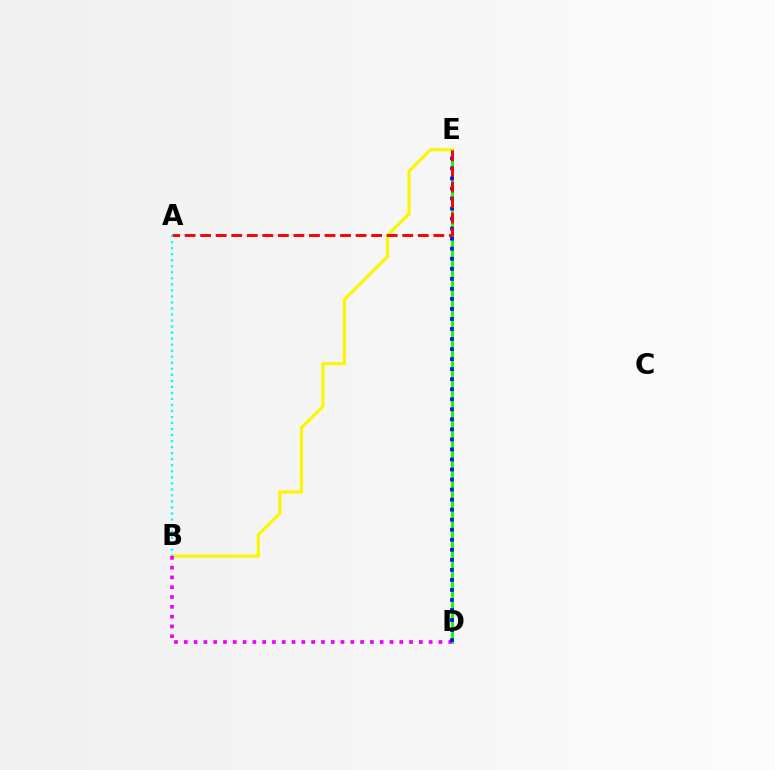{('D', 'E'): [{'color': '#08ff00', 'line_style': 'solid', 'thickness': 2.08}, {'color': '#0010ff', 'line_style': 'dotted', 'thickness': 2.73}], ('B', 'E'): [{'color': '#fcf500', 'line_style': 'solid', 'thickness': 2.24}], ('B', 'D'): [{'color': '#ee00ff', 'line_style': 'dotted', 'thickness': 2.66}], ('A', 'E'): [{'color': '#ff0000', 'line_style': 'dashed', 'thickness': 2.11}], ('A', 'B'): [{'color': '#00fff6', 'line_style': 'dotted', 'thickness': 1.64}]}